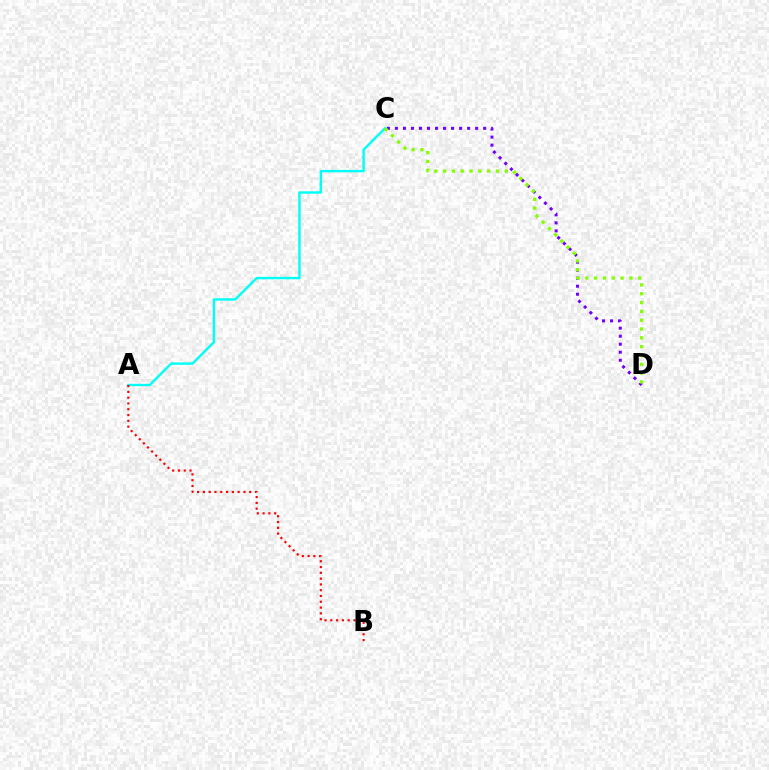{('C', 'D'): [{'color': '#7200ff', 'line_style': 'dotted', 'thickness': 2.18}, {'color': '#84ff00', 'line_style': 'dotted', 'thickness': 2.4}], ('A', 'C'): [{'color': '#00fff6', 'line_style': 'solid', 'thickness': 1.72}], ('A', 'B'): [{'color': '#ff0000', 'line_style': 'dotted', 'thickness': 1.57}]}